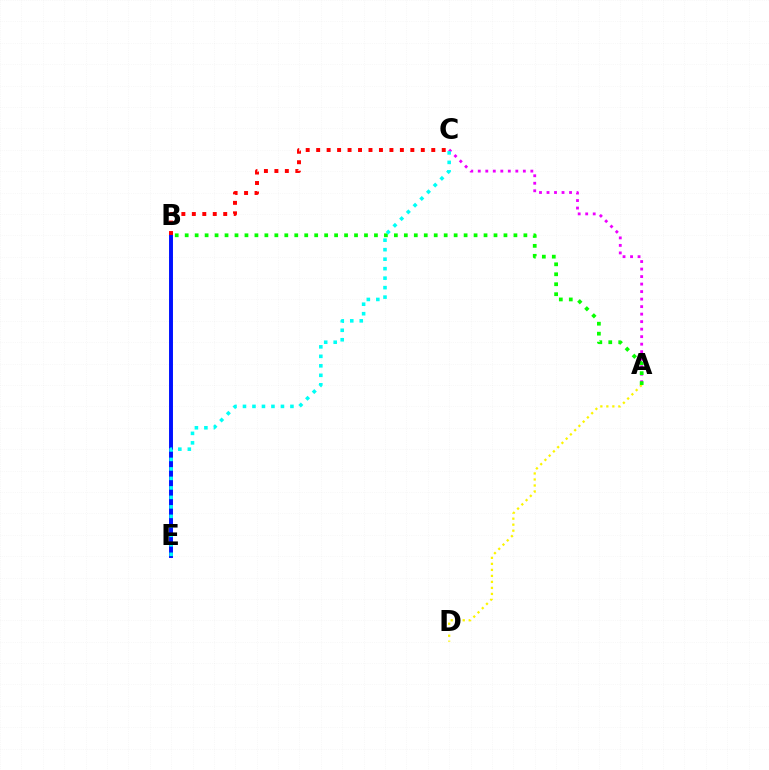{('A', 'D'): [{'color': '#fcf500', 'line_style': 'dotted', 'thickness': 1.63}], ('B', 'E'): [{'color': '#0010ff', 'line_style': 'solid', 'thickness': 2.83}], ('B', 'C'): [{'color': '#ff0000', 'line_style': 'dotted', 'thickness': 2.84}], ('A', 'C'): [{'color': '#ee00ff', 'line_style': 'dotted', 'thickness': 2.04}], ('A', 'B'): [{'color': '#08ff00', 'line_style': 'dotted', 'thickness': 2.71}], ('C', 'E'): [{'color': '#00fff6', 'line_style': 'dotted', 'thickness': 2.58}]}